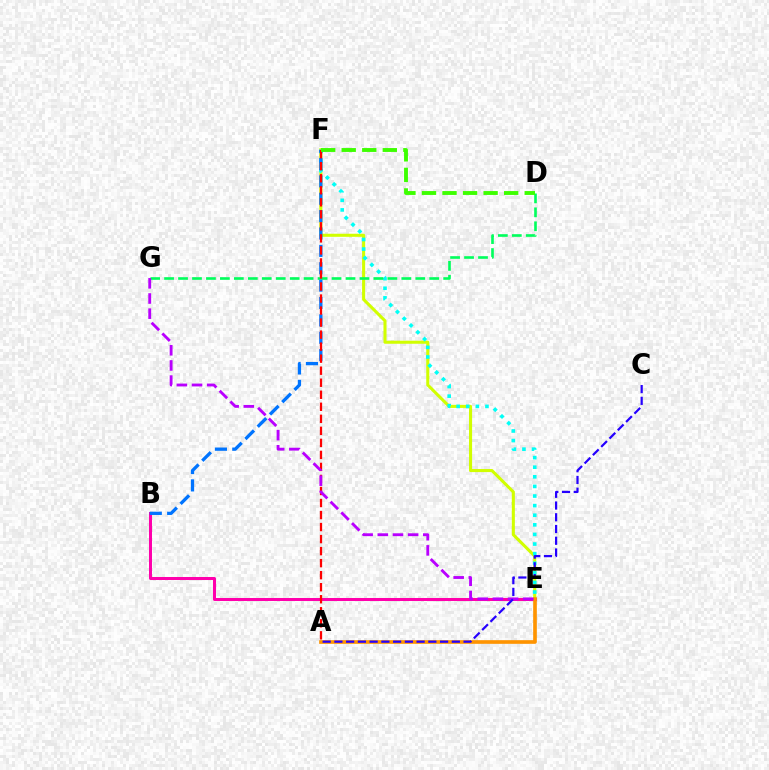{('E', 'F'): [{'color': '#d1ff00', 'line_style': 'solid', 'thickness': 2.21}, {'color': '#00fff6', 'line_style': 'dotted', 'thickness': 2.61}], ('B', 'E'): [{'color': '#ff00ac', 'line_style': 'solid', 'thickness': 2.17}], ('D', 'G'): [{'color': '#00ff5c', 'line_style': 'dashed', 'thickness': 1.9}], ('A', 'E'): [{'color': '#ff9400', 'line_style': 'solid', 'thickness': 2.63}], ('B', 'F'): [{'color': '#0074ff', 'line_style': 'dashed', 'thickness': 2.36}], ('A', 'F'): [{'color': '#ff0000', 'line_style': 'dashed', 'thickness': 1.63}], ('E', 'G'): [{'color': '#b900ff', 'line_style': 'dashed', 'thickness': 2.06}], ('A', 'C'): [{'color': '#2500ff', 'line_style': 'dashed', 'thickness': 1.6}], ('D', 'F'): [{'color': '#3dff00', 'line_style': 'dashed', 'thickness': 2.79}]}